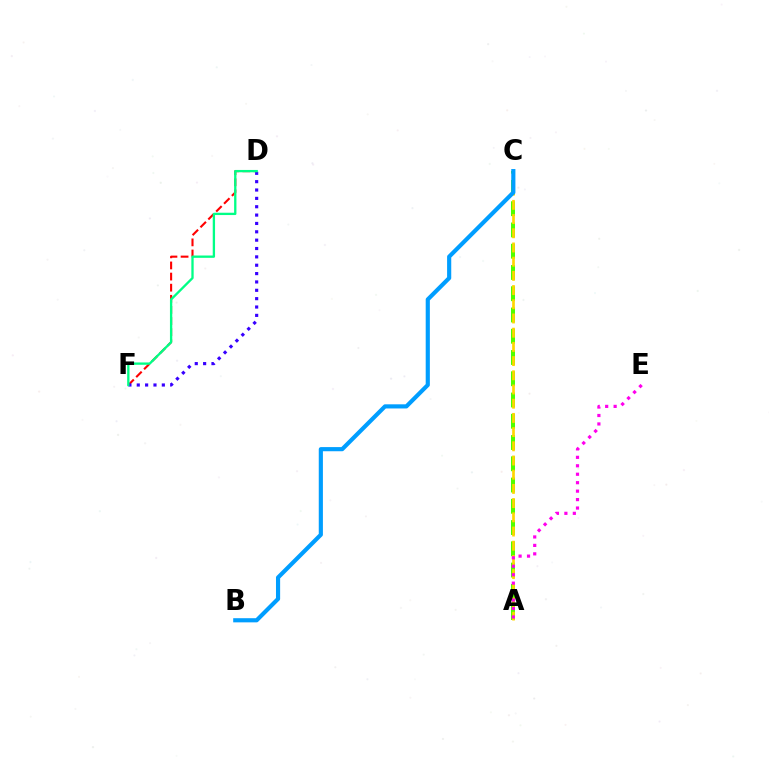{('A', 'C'): [{'color': '#4fff00', 'line_style': 'dashed', 'thickness': 2.89}, {'color': '#ffd500', 'line_style': 'dashed', 'thickness': 1.93}], ('A', 'E'): [{'color': '#ff00ed', 'line_style': 'dotted', 'thickness': 2.3}], ('B', 'C'): [{'color': '#009eff', 'line_style': 'solid', 'thickness': 2.99}], ('D', 'F'): [{'color': '#ff0000', 'line_style': 'dashed', 'thickness': 1.51}, {'color': '#3700ff', 'line_style': 'dotted', 'thickness': 2.27}, {'color': '#00ff86', 'line_style': 'solid', 'thickness': 1.67}]}